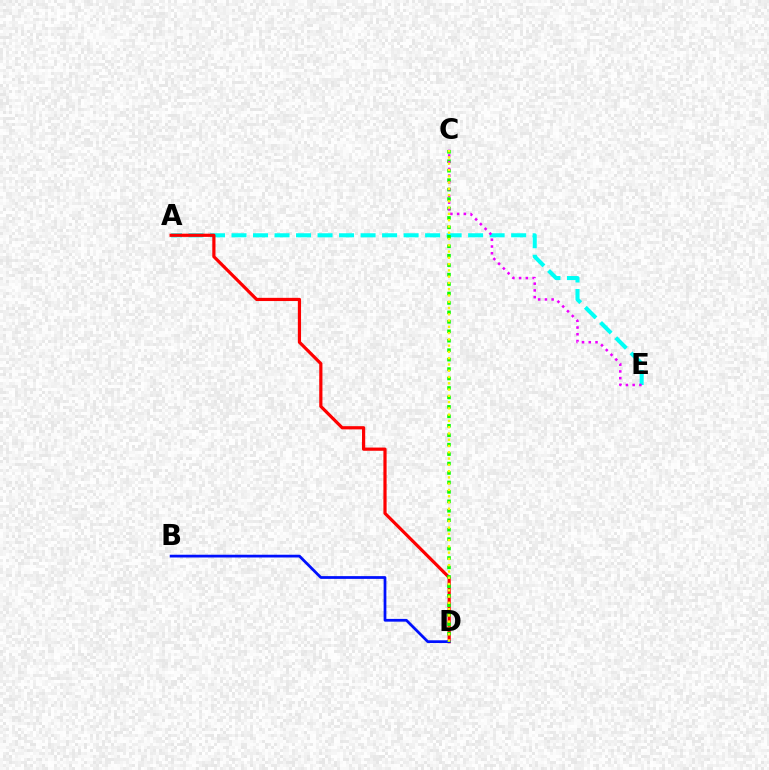{('A', 'E'): [{'color': '#00fff6', 'line_style': 'dashed', 'thickness': 2.92}], ('A', 'D'): [{'color': '#ff0000', 'line_style': 'solid', 'thickness': 2.3}], ('B', 'D'): [{'color': '#0010ff', 'line_style': 'solid', 'thickness': 1.98}], ('C', 'D'): [{'color': '#08ff00', 'line_style': 'dotted', 'thickness': 2.57}, {'color': '#fcf500', 'line_style': 'dotted', 'thickness': 1.7}], ('C', 'E'): [{'color': '#ee00ff', 'line_style': 'dotted', 'thickness': 1.83}]}